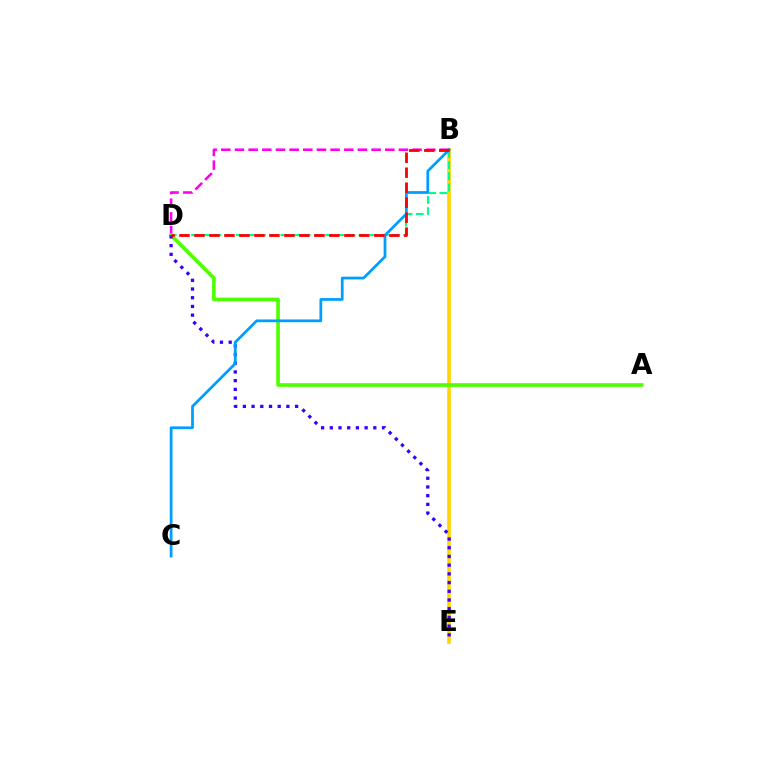{('B', 'E'): [{'color': '#ffd500', 'line_style': 'solid', 'thickness': 2.62}], ('B', 'D'): [{'color': '#00ff86', 'line_style': 'dashed', 'thickness': 1.52}, {'color': '#ff00ed', 'line_style': 'dashed', 'thickness': 1.86}, {'color': '#ff0000', 'line_style': 'dashed', 'thickness': 2.04}], ('A', 'D'): [{'color': '#4fff00', 'line_style': 'solid', 'thickness': 2.63}], ('D', 'E'): [{'color': '#3700ff', 'line_style': 'dotted', 'thickness': 2.37}], ('B', 'C'): [{'color': '#009eff', 'line_style': 'solid', 'thickness': 1.98}]}